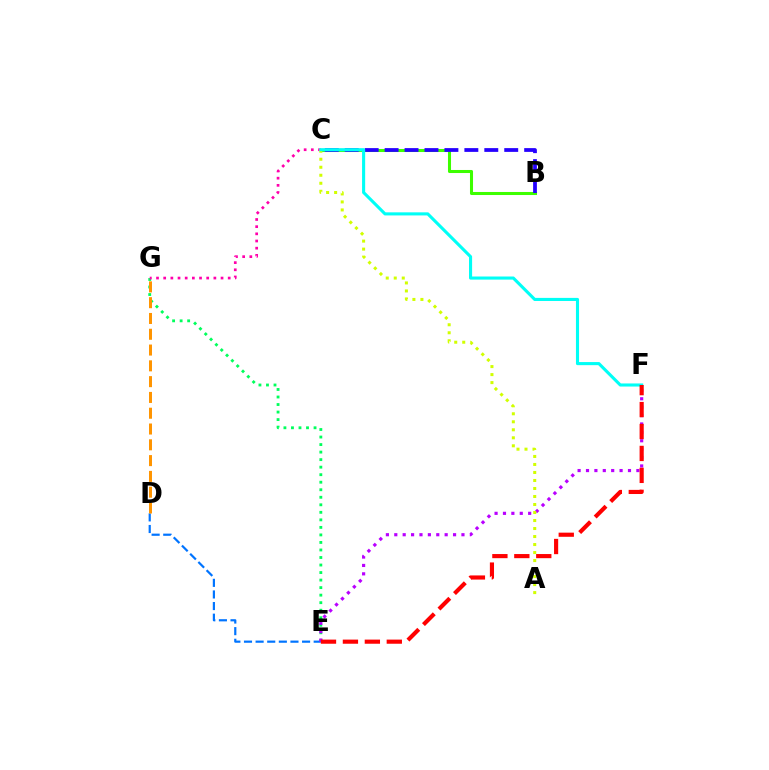{('E', 'G'): [{'color': '#00ff5c', 'line_style': 'dotted', 'thickness': 2.05}], ('B', 'C'): [{'color': '#3dff00', 'line_style': 'solid', 'thickness': 2.19}, {'color': '#2500ff', 'line_style': 'dashed', 'thickness': 2.71}], ('D', 'E'): [{'color': '#0074ff', 'line_style': 'dashed', 'thickness': 1.58}], ('D', 'G'): [{'color': '#ff9400', 'line_style': 'dashed', 'thickness': 2.15}], ('E', 'F'): [{'color': '#b900ff', 'line_style': 'dotted', 'thickness': 2.28}, {'color': '#ff0000', 'line_style': 'dashed', 'thickness': 2.98}], ('C', 'G'): [{'color': '#ff00ac', 'line_style': 'dotted', 'thickness': 1.95}], ('A', 'C'): [{'color': '#d1ff00', 'line_style': 'dotted', 'thickness': 2.18}], ('C', 'F'): [{'color': '#00fff6', 'line_style': 'solid', 'thickness': 2.23}]}